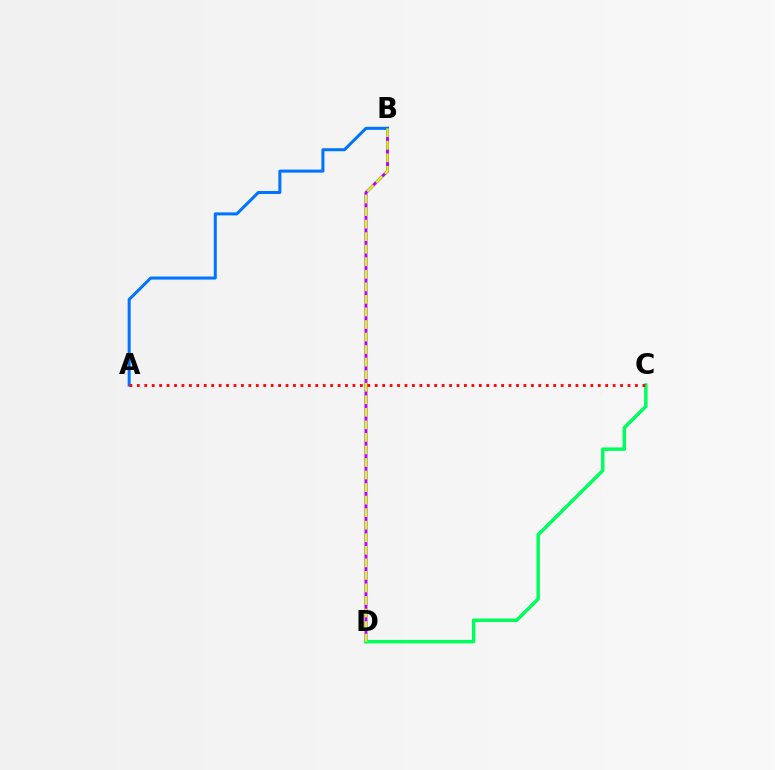{('B', 'D'): [{'color': '#b900ff', 'line_style': 'solid', 'thickness': 2.11}, {'color': '#d1ff00', 'line_style': 'dashed', 'thickness': 1.7}], ('A', 'B'): [{'color': '#0074ff', 'line_style': 'solid', 'thickness': 2.18}], ('C', 'D'): [{'color': '#00ff5c', 'line_style': 'solid', 'thickness': 2.49}], ('A', 'C'): [{'color': '#ff0000', 'line_style': 'dotted', 'thickness': 2.02}]}